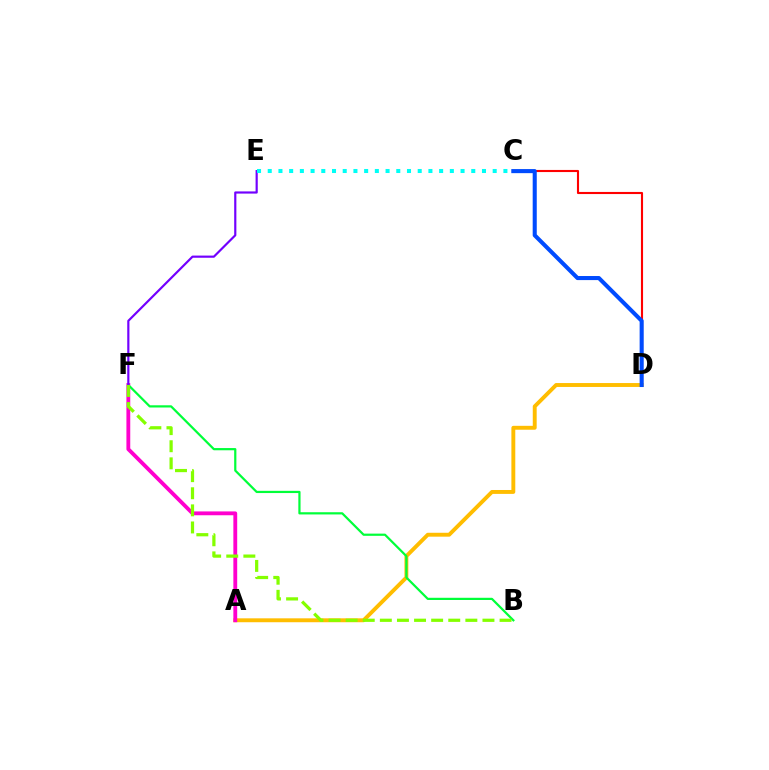{('C', 'D'): [{'color': '#ff0000', 'line_style': 'solid', 'thickness': 1.52}, {'color': '#004bff', 'line_style': 'solid', 'thickness': 2.93}], ('A', 'D'): [{'color': '#ffbd00', 'line_style': 'solid', 'thickness': 2.81}], ('A', 'F'): [{'color': '#ff00cf', 'line_style': 'solid', 'thickness': 2.76}], ('B', 'F'): [{'color': '#00ff39', 'line_style': 'solid', 'thickness': 1.59}, {'color': '#84ff00', 'line_style': 'dashed', 'thickness': 2.32}], ('E', 'F'): [{'color': '#7200ff', 'line_style': 'solid', 'thickness': 1.57}], ('C', 'E'): [{'color': '#00fff6', 'line_style': 'dotted', 'thickness': 2.91}]}